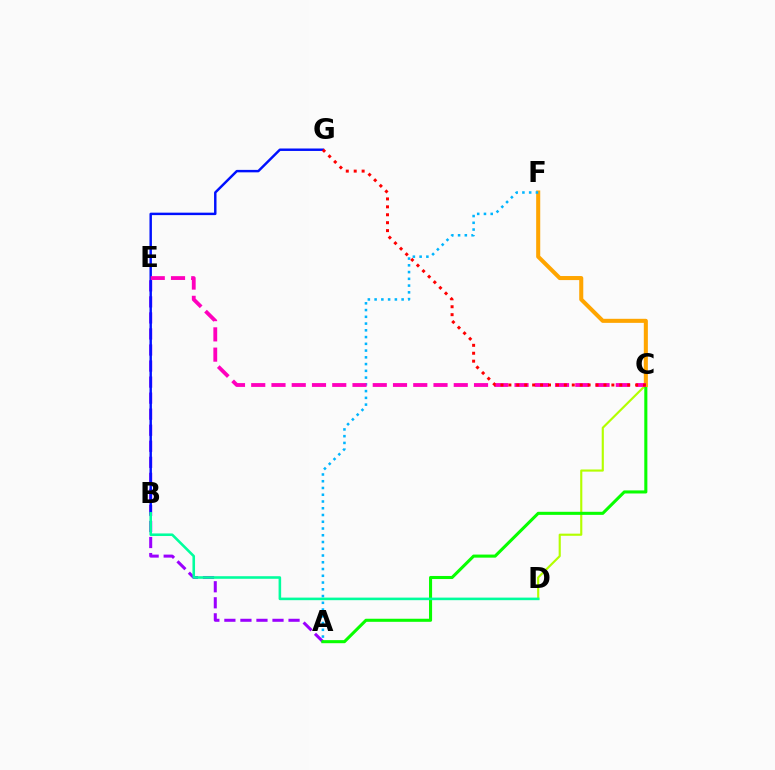{('A', 'E'): [{'color': '#9b00ff', 'line_style': 'dashed', 'thickness': 2.18}], ('C', 'D'): [{'color': '#b3ff00', 'line_style': 'solid', 'thickness': 1.54}], ('B', 'G'): [{'color': '#0010ff', 'line_style': 'solid', 'thickness': 1.76}], ('A', 'C'): [{'color': '#08ff00', 'line_style': 'solid', 'thickness': 2.21}], ('C', 'F'): [{'color': '#ffa500', 'line_style': 'solid', 'thickness': 2.92}], ('B', 'D'): [{'color': '#00ff9d', 'line_style': 'solid', 'thickness': 1.86}], ('A', 'F'): [{'color': '#00b5ff', 'line_style': 'dotted', 'thickness': 1.83}], ('C', 'E'): [{'color': '#ff00bd', 'line_style': 'dashed', 'thickness': 2.75}], ('C', 'G'): [{'color': '#ff0000', 'line_style': 'dotted', 'thickness': 2.15}]}